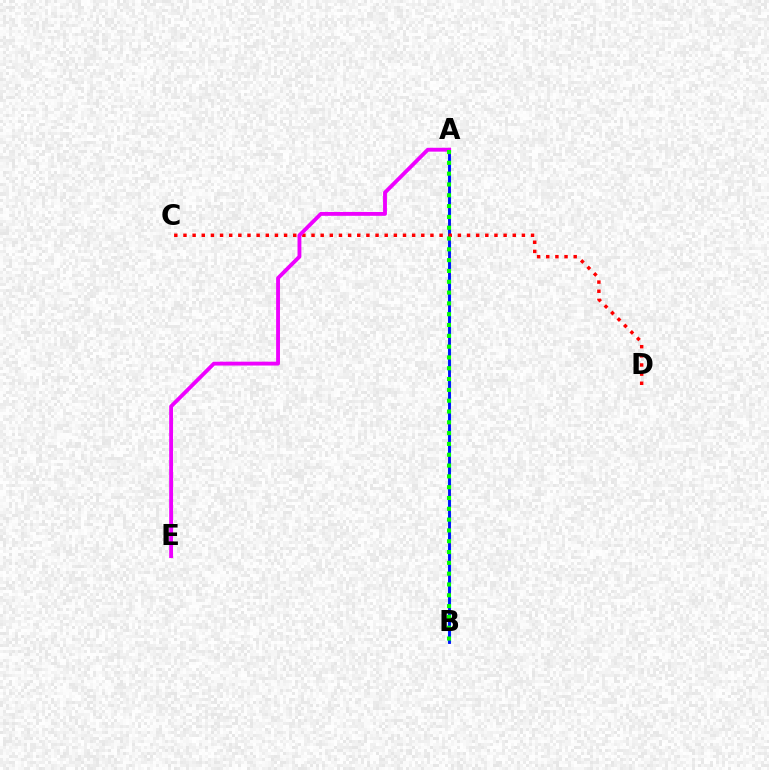{('A', 'B'): [{'color': '#fcf500', 'line_style': 'dashed', 'thickness': 1.82}, {'color': '#00fff6', 'line_style': 'dashed', 'thickness': 2.29}, {'color': '#0010ff', 'line_style': 'solid', 'thickness': 2.07}, {'color': '#08ff00', 'line_style': 'dotted', 'thickness': 2.94}], ('C', 'D'): [{'color': '#ff0000', 'line_style': 'dotted', 'thickness': 2.49}], ('A', 'E'): [{'color': '#ee00ff', 'line_style': 'solid', 'thickness': 2.78}]}